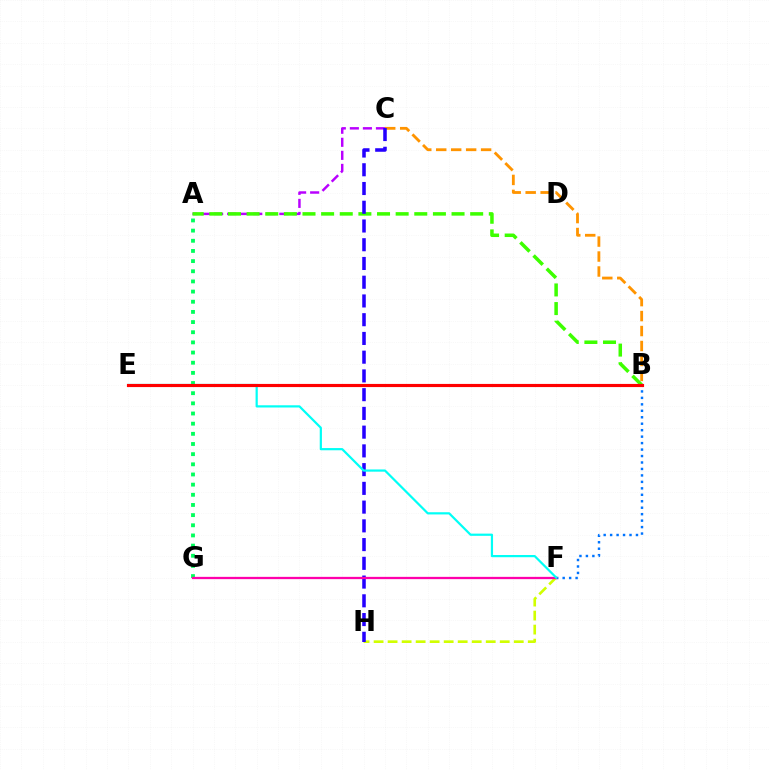{('B', 'F'): [{'color': '#0074ff', 'line_style': 'dotted', 'thickness': 1.76}], ('A', 'C'): [{'color': '#b900ff', 'line_style': 'dashed', 'thickness': 1.77}], ('B', 'C'): [{'color': '#ff9400', 'line_style': 'dashed', 'thickness': 2.03}], ('F', 'H'): [{'color': '#d1ff00', 'line_style': 'dashed', 'thickness': 1.9}], ('A', 'B'): [{'color': '#3dff00', 'line_style': 'dashed', 'thickness': 2.53}], ('A', 'G'): [{'color': '#00ff5c', 'line_style': 'dotted', 'thickness': 2.76}], ('C', 'H'): [{'color': '#2500ff', 'line_style': 'dashed', 'thickness': 2.55}], ('F', 'G'): [{'color': '#ff00ac', 'line_style': 'solid', 'thickness': 1.64}], ('E', 'F'): [{'color': '#00fff6', 'line_style': 'solid', 'thickness': 1.59}], ('B', 'E'): [{'color': '#ff0000', 'line_style': 'solid', 'thickness': 2.27}]}